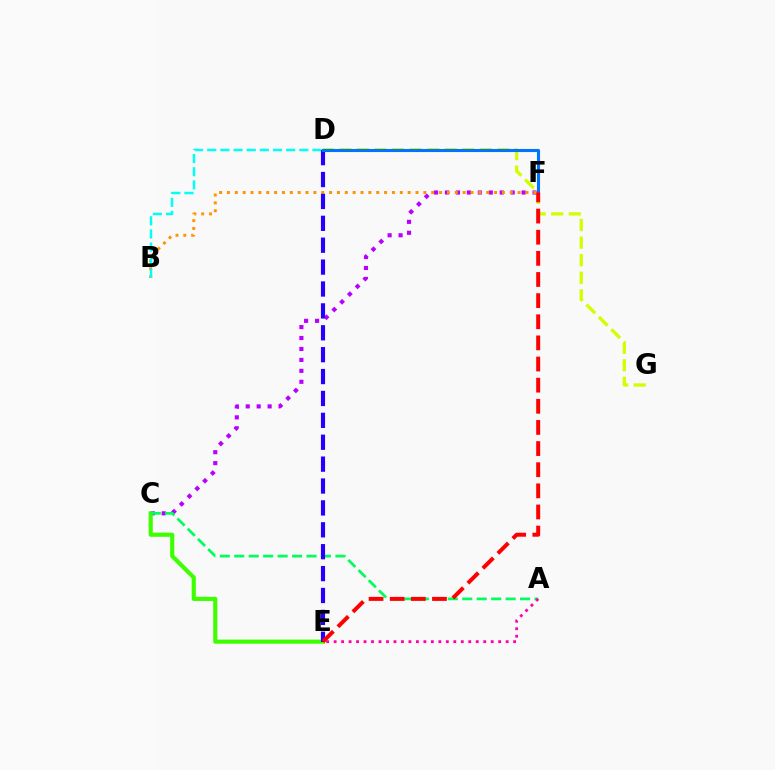{('C', 'F'): [{'color': '#b900ff', 'line_style': 'dotted', 'thickness': 2.97}], ('C', 'E'): [{'color': '#3dff00', 'line_style': 'solid', 'thickness': 2.97}], ('B', 'F'): [{'color': '#ff9400', 'line_style': 'dotted', 'thickness': 2.13}], ('D', 'G'): [{'color': '#d1ff00', 'line_style': 'dashed', 'thickness': 2.39}], ('A', 'C'): [{'color': '#00ff5c', 'line_style': 'dashed', 'thickness': 1.96}], ('B', 'D'): [{'color': '#00fff6', 'line_style': 'dashed', 'thickness': 1.79}], ('D', 'E'): [{'color': '#2500ff', 'line_style': 'dashed', 'thickness': 2.97}], ('D', 'F'): [{'color': '#0074ff', 'line_style': 'solid', 'thickness': 2.23}], ('A', 'E'): [{'color': '#ff00ac', 'line_style': 'dotted', 'thickness': 2.03}], ('E', 'F'): [{'color': '#ff0000', 'line_style': 'dashed', 'thickness': 2.87}]}